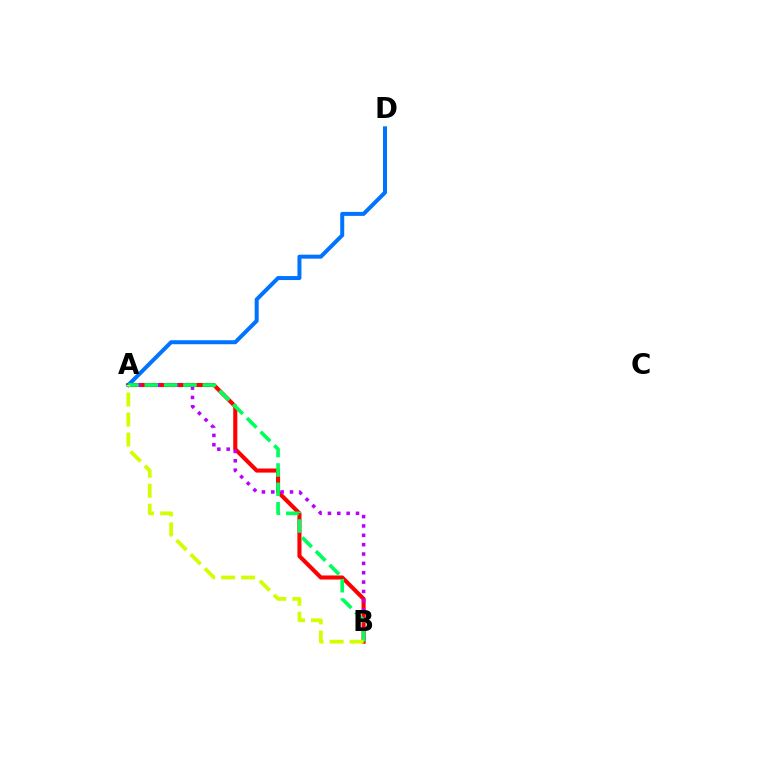{('A', 'B'): [{'color': '#ff0000', 'line_style': 'solid', 'thickness': 2.94}, {'color': '#b900ff', 'line_style': 'dotted', 'thickness': 2.54}, {'color': '#00ff5c', 'line_style': 'dashed', 'thickness': 2.63}, {'color': '#d1ff00', 'line_style': 'dashed', 'thickness': 2.72}], ('A', 'D'): [{'color': '#0074ff', 'line_style': 'solid', 'thickness': 2.88}]}